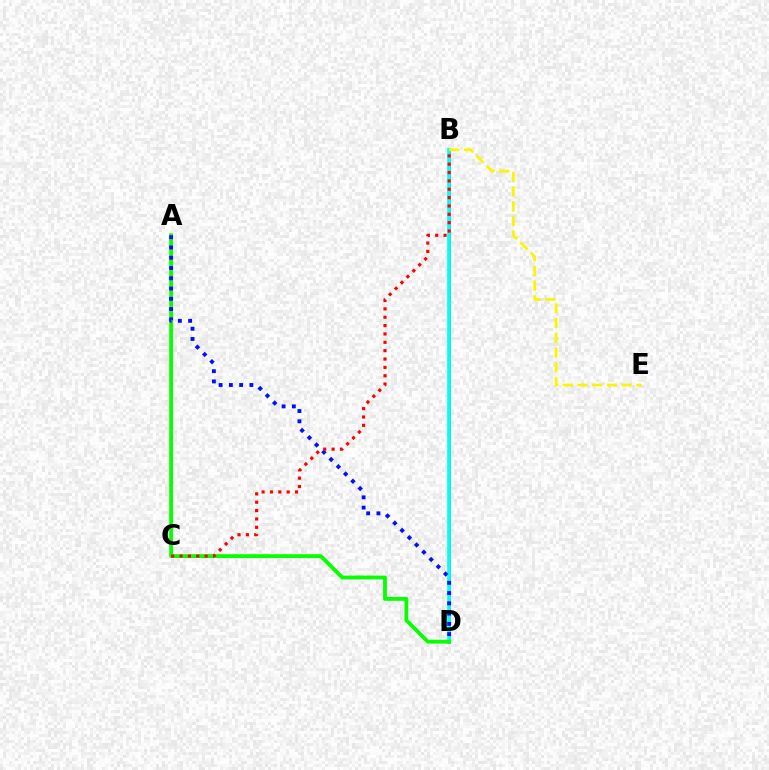{('B', 'D'): [{'color': '#ee00ff', 'line_style': 'solid', 'thickness': 1.84}, {'color': '#00fff6', 'line_style': 'solid', 'thickness': 2.61}], ('B', 'E'): [{'color': '#fcf500', 'line_style': 'dashed', 'thickness': 2.0}], ('A', 'D'): [{'color': '#08ff00', 'line_style': 'solid', 'thickness': 2.76}, {'color': '#0010ff', 'line_style': 'dotted', 'thickness': 2.79}], ('B', 'C'): [{'color': '#ff0000', 'line_style': 'dotted', 'thickness': 2.27}]}